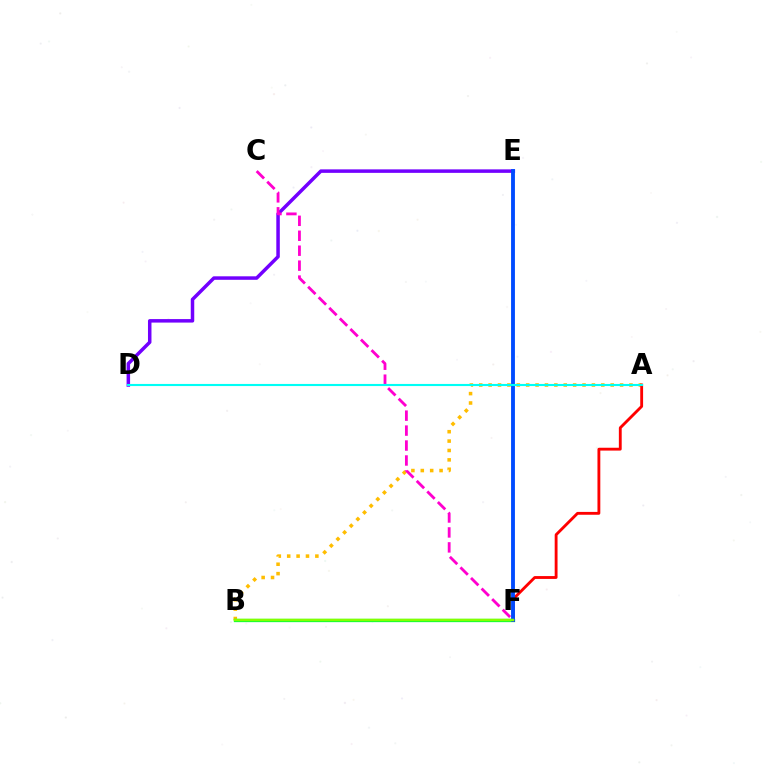{('A', 'B'): [{'color': '#ffbd00', 'line_style': 'dotted', 'thickness': 2.55}], ('D', 'E'): [{'color': '#7200ff', 'line_style': 'solid', 'thickness': 2.52}], ('B', 'F'): [{'color': '#00ff39', 'line_style': 'solid', 'thickness': 2.36}, {'color': '#84ff00', 'line_style': 'solid', 'thickness': 1.8}], ('A', 'F'): [{'color': '#ff0000', 'line_style': 'solid', 'thickness': 2.05}], ('E', 'F'): [{'color': '#004bff', 'line_style': 'solid', 'thickness': 2.78}], ('C', 'F'): [{'color': '#ff00cf', 'line_style': 'dashed', 'thickness': 2.03}], ('A', 'D'): [{'color': '#00fff6', 'line_style': 'solid', 'thickness': 1.52}]}